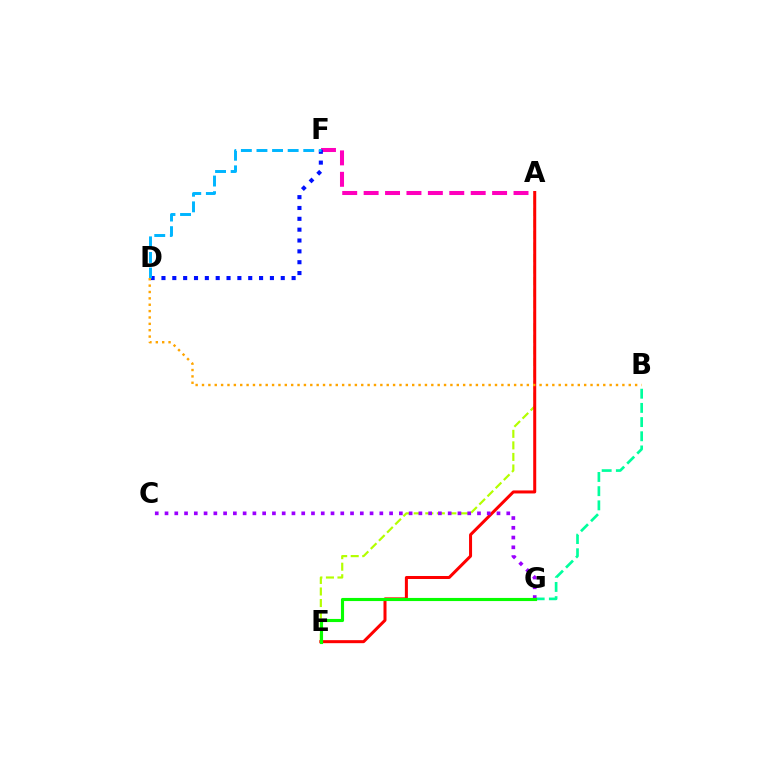{('A', 'E'): [{'color': '#b3ff00', 'line_style': 'dashed', 'thickness': 1.57}, {'color': '#ff0000', 'line_style': 'solid', 'thickness': 2.17}], ('A', 'F'): [{'color': '#ff00bd', 'line_style': 'dashed', 'thickness': 2.91}], ('D', 'F'): [{'color': '#0010ff', 'line_style': 'dotted', 'thickness': 2.95}, {'color': '#00b5ff', 'line_style': 'dashed', 'thickness': 2.12}], ('B', 'G'): [{'color': '#00ff9d', 'line_style': 'dashed', 'thickness': 1.93}], ('C', 'G'): [{'color': '#9b00ff', 'line_style': 'dotted', 'thickness': 2.65}], ('E', 'G'): [{'color': '#08ff00', 'line_style': 'solid', 'thickness': 2.24}], ('B', 'D'): [{'color': '#ffa500', 'line_style': 'dotted', 'thickness': 1.73}]}